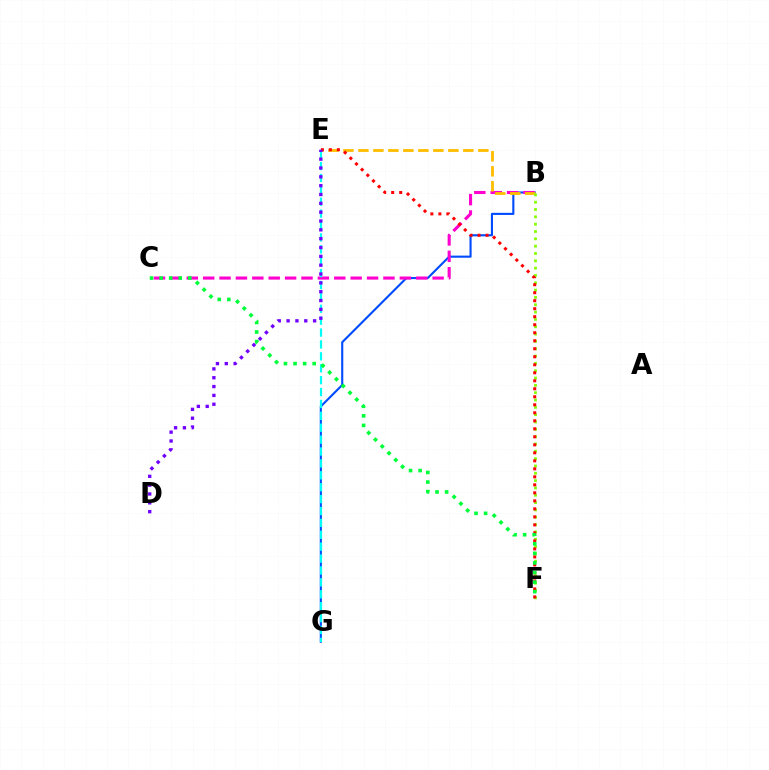{('B', 'G'): [{'color': '#004bff', 'line_style': 'solid', 'thickness': 1.52}], ('B', 'C'): [{'color': '#ff00cf', 'line_style': 'dashed', 'thickness': 2.23}], ('E', 'G'): [{'color': '#00fff6', 'line_style': 'dashed', 'thickness': 1.62}], ('B', 'E'): [{'color': '#ffbd00', 'line_style': 'dashed', 'thickness': 2.04}], ('B', 'F'): [{'color': '#84ff00', 'line_style': 'dotted', 'thickness': 1.99}], ('E', 'F'): [{'color': '#ff0000', 'line_style': 'dotted', 'thickness': 2.18}], ('D', 'E'): [{'color': '#7200ff', 'line_style': 'dotted', 'thickness': 2.4}], ('C', 'F'): [{'color': '#00ff39', 'line_style': 'dotted', 'thickness': 2.6}]}